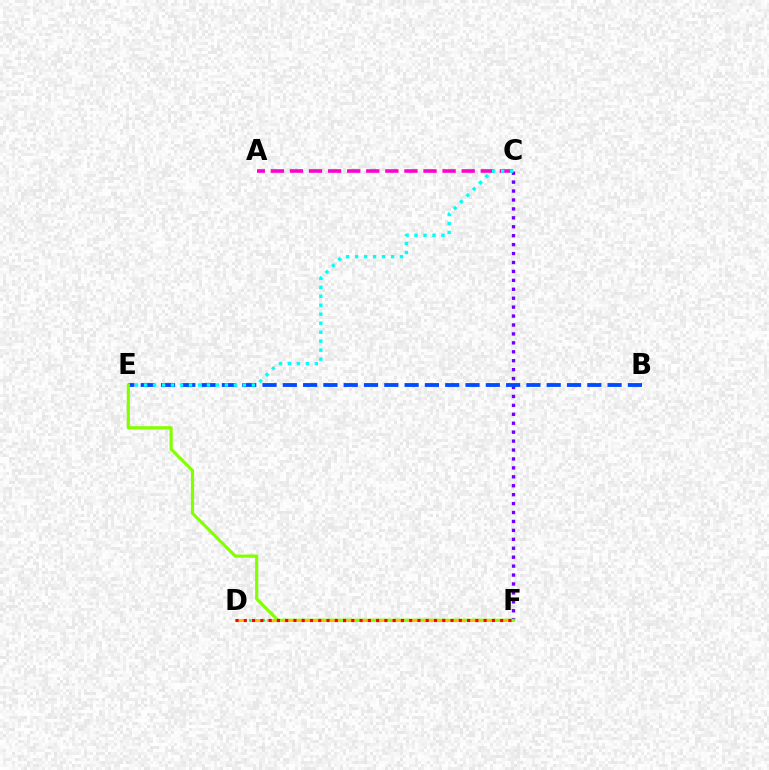{('C', 'F'): [{'color': '#7200ff', 'line_style': 'dotted', 'thickness': 2.43}], ('D', 'F'): [{'color': '#00ff39', 'line_style': 'dotted', 'thickness': 1.82}, {'color': '#ffbd00', 'line_style': 'dashed', 'thickness': 2.12}, {'color': '#ff0000', 'line_style': 'dotted', 'thickness': 2.25}], ('B', 'E'): [{'color': '#004bff', 'line_style': 'dashed', 'thickness': 2.76}], ('A', 'C'): [{'color': '#ff00cf', 'line_style': 'dashed', 'thickness': 2.59}], ('C', 'E'): [{'color': '#00fff6', 'line_style': 'dotted', 'thickness': 2.44}], ('E', 'F'): [{'color': '#84ff00', 'line_style': 'solid', 'thickness': 2.28}]}